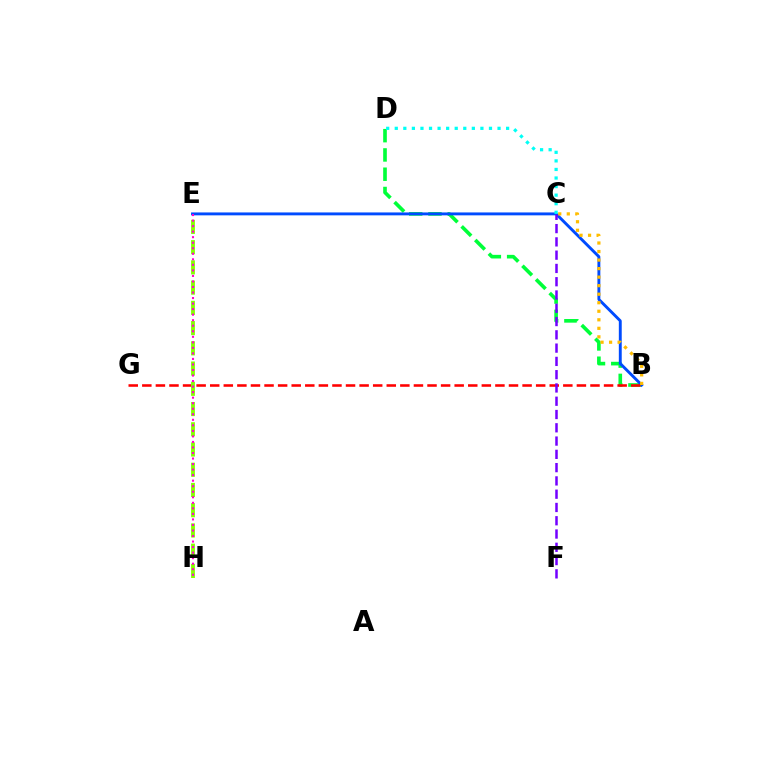{('B', 'D'): [{'color': '#00ff39', 'line_style': 'dashed', 'thickness': 2.62}], ('B', 'E'): [{'color': '#004bff', 'line_style': 'solid', 'thickness': 2.09}], ('B', 'G'): [{'color': '#ff0000', 'line_style': 'dashed', 'thickness': 1.84}], ('E', 'H'): [{'color': '#84ff00', 'line_style': 'dashed', 'thickness': 2.75}, {'color': '#ff00cf', 'line_style': 'dotted', 'thickness': 1.5}], ('B', 'C'): [{'color': '#ffbd00', 'line_style': 'dotted', 'thickness': 2.32}], ('C', 'D'): [{'color': '#00fff6', 'line_style': 'dotted', 'thickness': 2.33}], ('C', 'F'): [{'color': '#7200ff', 'line_style': 'dashed', 'thickness': 1.8}]}